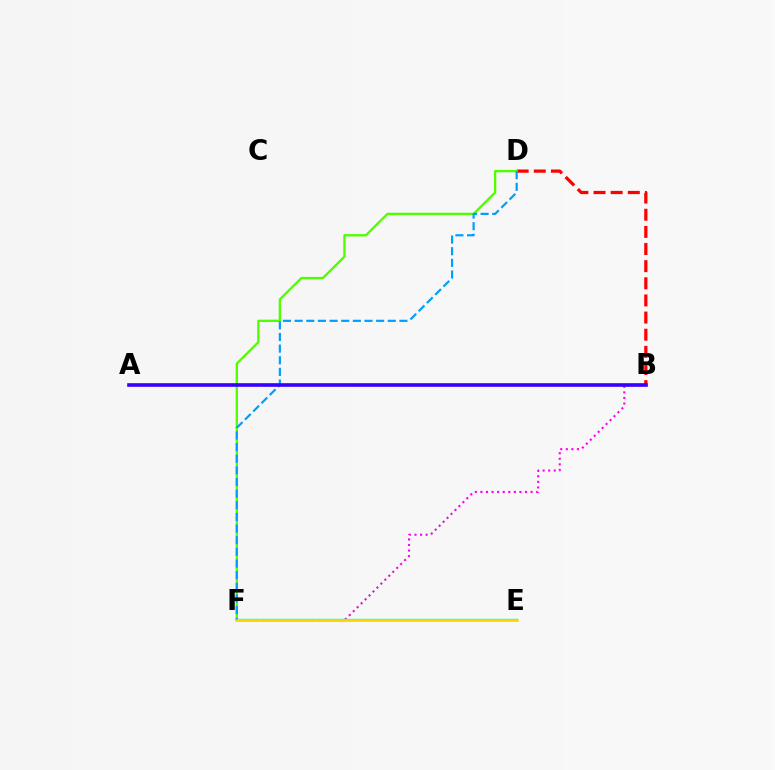{('B', 'F'): [{'color': '#ff00ed', 'line_style': 'dotted', 'thickness': 1.51}], ('B', 'D'): [{'color': '#ff0000', 'line_style': 'dashed', 'thickness': 2.33}], ('D', 'F'): [{'color': '#4fff00', 'line_style': 'solid', 'thickness': 1.68}, {'color': '#009eff', 'line_style': 'dashed', 'thickness': 1.58}], ('E', 'F'): [{'color': '#00ff86', 'line_style': 'solid', 'thickness': 1.7}, {'color': '#ffd500', 'line_style': 'solid', 'thickness': 1.89}], ('A', 'B'): [{'color': '#3700ff', 'line_style': 'solid', 'thickness': 2.62}]}